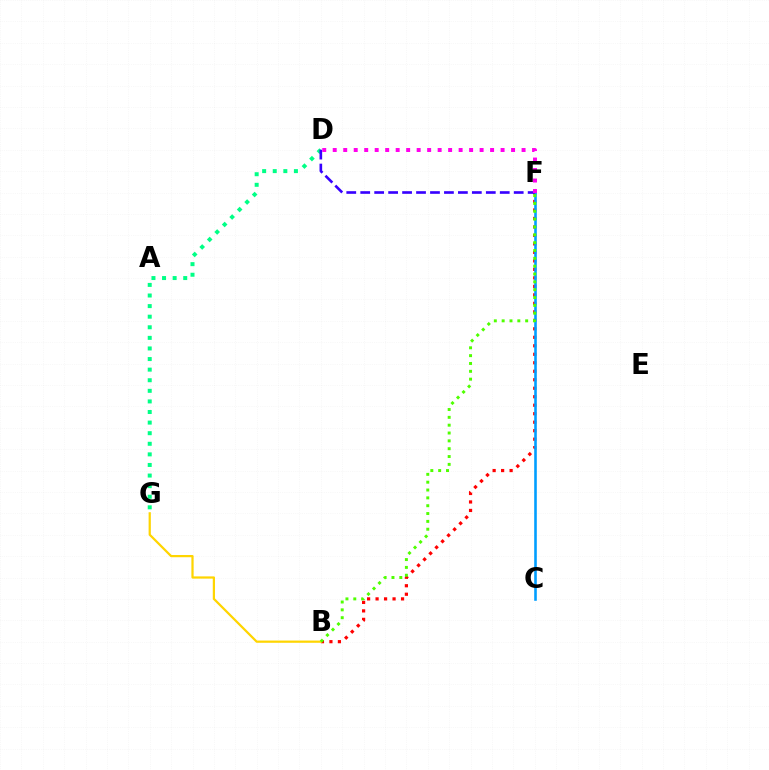{('B', 'F'): [{'color': '#ff0000', 'line_style': 'dotted', 'thickness': 2.31}, {'color': '#4fff00', 'line_style': 'dotted', 'thickness': 2.13}], ('C', 'F'): [{'color': '#009eff', 'line_style': 'solid', 'thickness': 1.87}], ('D', 'G'): [{'color': '#00ff86', 'line_style': 'dotted', 'thickness': 2.88}], ('B', 'G'): [{'color': '#ffd500', 'line_style': 'solid', 'thickness': 1.61}], ('D', 'F'): [{'color': '#3700ff', 'line_style': 'dashed', 'thickness': 1.9}, {'color': '#ff00ed', 'line_style': 'dotted', 'thickness': 2.85}]}